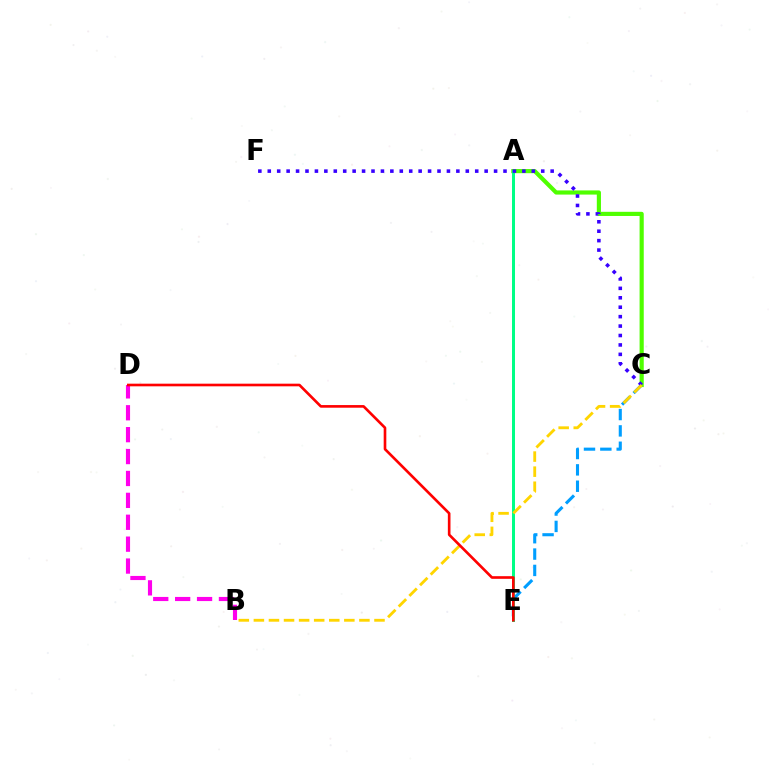{('C', 'E'): [{'color': '#009eff', 'line_style': 'dashed', 'thickness': 2.22}], ('A', 'C'): [{'color': '#4fff00', 'line_style': 'solid', 'thickness': 3.0}], ('A', 'E'): [{'color': '#00ff86', 'line_style': 'solid', 'thickness': 2.16}], ('C', 'F'): [{'color': '#3700ff', 'line_style': 'dotted', 'thickness': 2.56}], ('B', 'C'): [{'color': '#ffd500', 'line_style': 'dashed', 'thickness': 2.05}], ('B', 'D'): [{'color': '#ff00ed', 'line_style': 'dashed', 'thickness': 2.97}], ('D', 'E'): [{'color': '#ff0000', 'line_style': 'solid', 'thickness': 1.9}]}